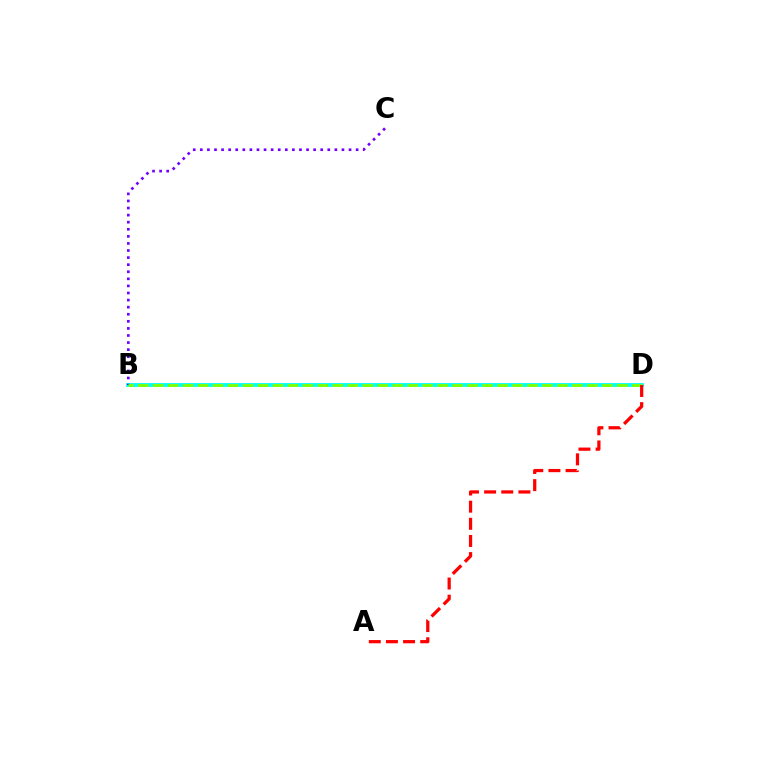{('B', 'D'): [{'color': '#00fff6', 'line_style': 'solid', 'thickness': 2.75}, {'color': '#84ff00', 'line_style': 'dashed', 'thickness': 2.03}], ('B', 'C'): [{'color': '#7200ff', 'line_style': 'dotted', 'thickness': 1.92}], ('A', 'D'): [{'color': '#ff0000', 'line_style': 'dashed', 'thickness': 2.33}]}